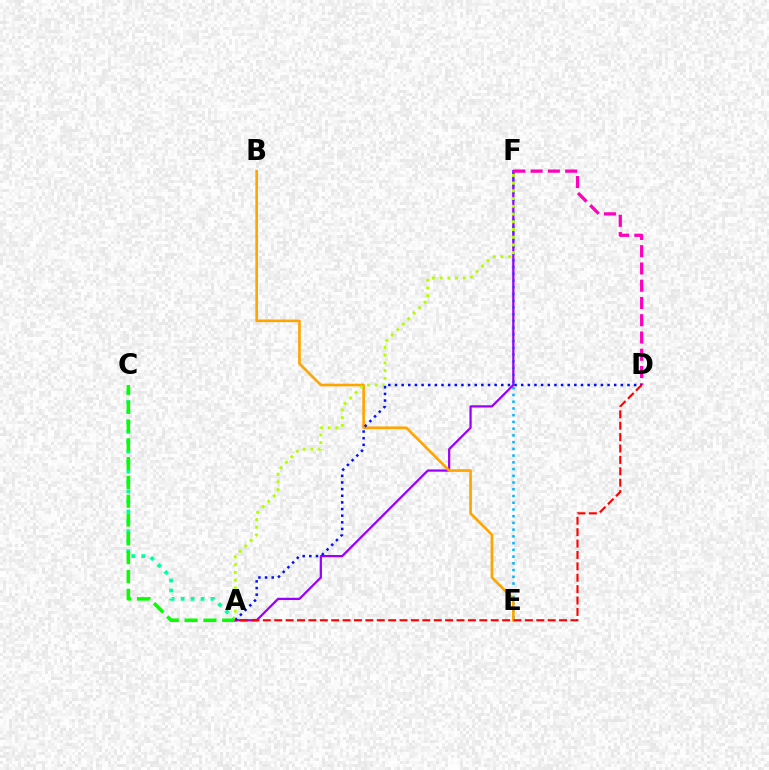{('E', 'F'): [{'color': '#00b5ff', 'line_style': 'dotted', 'thickness': 1.83}], ('A', 'C'): [{'color': '#00ff9d', 'line_style': 'dotted', 'thickness': 2.7}, {'color': '#08ff00', 'line_style': 'dashed', 'thickness': 2.56}], ('A', 'F'): [{'color': '#9b00ff', 'line_style': 'solid', 'thickness': 1.62}, {'color': '#b3ff00', 'line_style': 'dotted', 'thickness': 2.1}], ('B', 'E'): [{'color': '#ffa500', 'line_style': 'solid', 'thickness': 1.9}], ('D', 'F'): [{'color': '#ff00bd', 'line_style': 'dashed', 'thickness': 2.34}], ('A', 'D'): [{'color': '#0010ff', 'line_style': 'dotted', 'thickness': 1.8}, {'color': '#ff0000', 'line_style': 'dashed', 'thickness': 1.55}]}